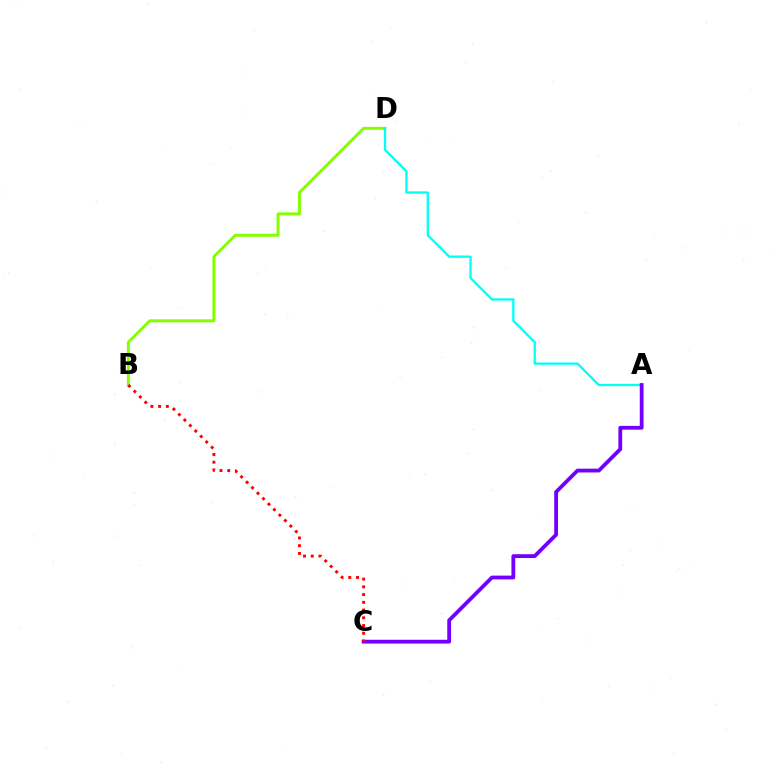{('B', 'D'): [{'color': '#84ff00', 'line_style': 'solid', 'thickness': 2.13}], ('A', 'D'): [{'color': '#00fff6', 'line_style': 'solid', 'thickness': 1.66}], ('A', 'C'): [{'color': '#7200ff', 'line_style': 'solid', 'thickness': 2.73}], ('B', 'C'): [{'color': '#ff0000', 'line_style': 'dotted', 'thickness': 2.1}]}